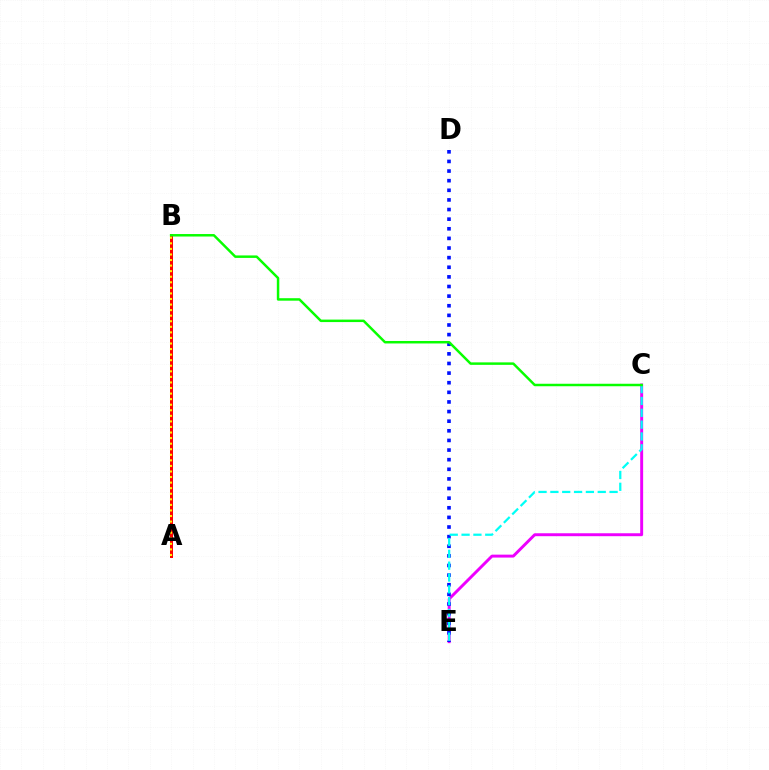{('C', 'E'): [{'color': '#ee00ff', 'line_style': 'solid', 'thickness': 2.11}, {'color': '#00fff6', 'line_style': 'dashed', 'thickness': 1.61}], ('D', 'E'): [{'color': '#0010ff', 'line_style': 'dotted', 'thickness': 2.61}], ('A', 'B'): [{'color': '#ff0000', 'line_style': 'solid', 'thickness': 2.15}, {'color': '#fcf500', 'line_style': 'dotted', 'thickness': 1.51}], ('B', 'C'): [{'color': '#08ff00', 'line_style': 'solid', 'thickness': 1.79}]}